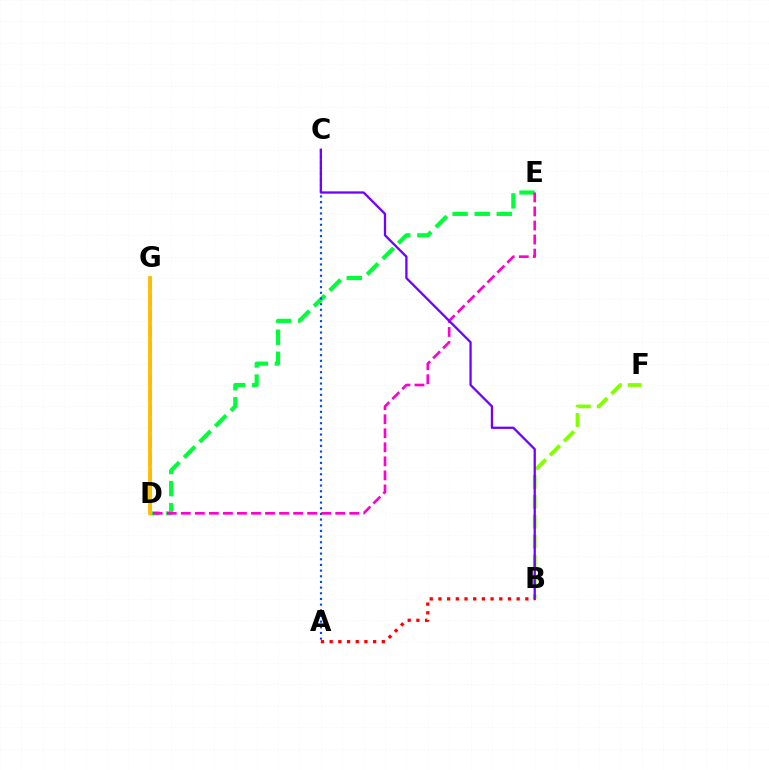{('D', 'G'): [{'color': '#00fff6', 'line_style': 'dashed', 'thickness': 2.15}, {'color': '#ffbd00', 'line_style': 'solid', 'thickness': 2.76}], ('A', 'B'): [{'color': '#ff0000', 'line_style': 'dotted', 'thickness': 2.36}], ('D', 'E'): [{'color': '#00ff39', 'line_style': 'dashed', 'thickness': 3.0}, {'color': '#ff00cf', 'line_style': 'dashed', 'thickness': 1.91}], ('B', 'F'): [{'color': '#84ff00', 'line_style': 'dashed', 'thickness': 2.71}], ('A', 'C'): [{'color': '#004bff', 'line_style': 'dotted', 'thickness': 1.54}], ('B', 'C'): [{'color': '#7200ff', 'line_style': 'solid', 'thickness': 1.65}]}